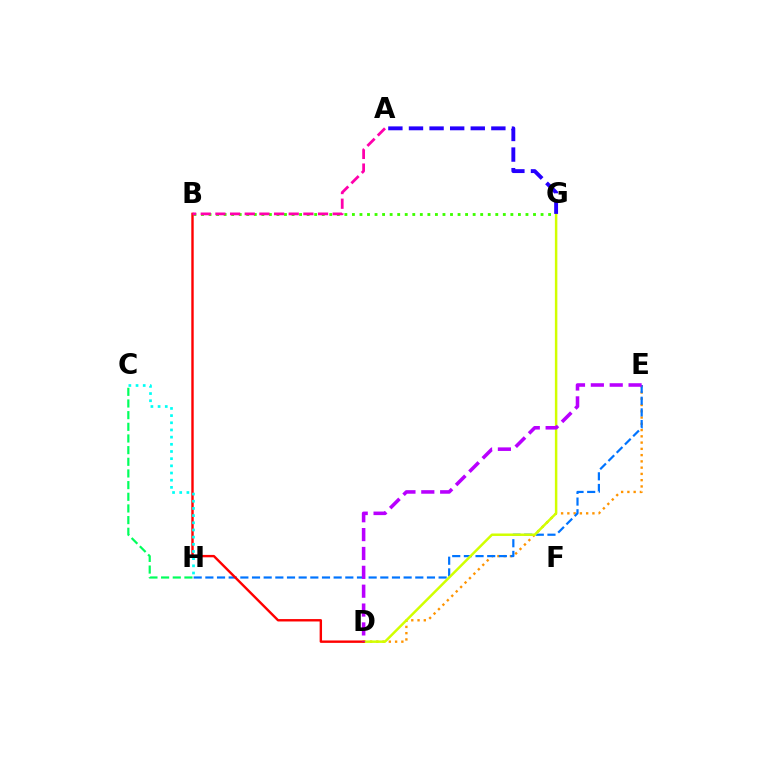{('D', 'E'): [{'color': '#ff9400', 'line_style': 'dotted', 'thickness': 1.7}, {'color': '#b900ff', 'line_style': 'dashed', 'thickness': 2.56}], ('E', 'H'): [{'color': '#0074ff', 'line_style': 'dashed', 'thickness': 1.58}], ('B', 'G'): [{'color': '#3dff00', 'line_style': 'dotted', 'thickness': 2.05}], ('D', 'G'): [{'color': '#d1ff00', 'line_style': 'solid', 'thickness': 1.79}], ('B', 'D'): [{'color': '#ff0000', 'line_style': 'solid', 'thickness': 1.73}], ('C', 'H'): [{'color': '#00fff6', 'line_style': 'dotted', 'thickness': 1.95}, {'color': '#00ff5c', 'line_style': 'dashed', 'thickness': 1.58}], ('A', 'G'): [{'color': '#2500ff', 'line_style': 'dashed', 'thickness': 2.8}], ('A', 'B'): [{'color': '#ff00ac', 'line_style': 'dashed', 'thickness': 1.99}]}